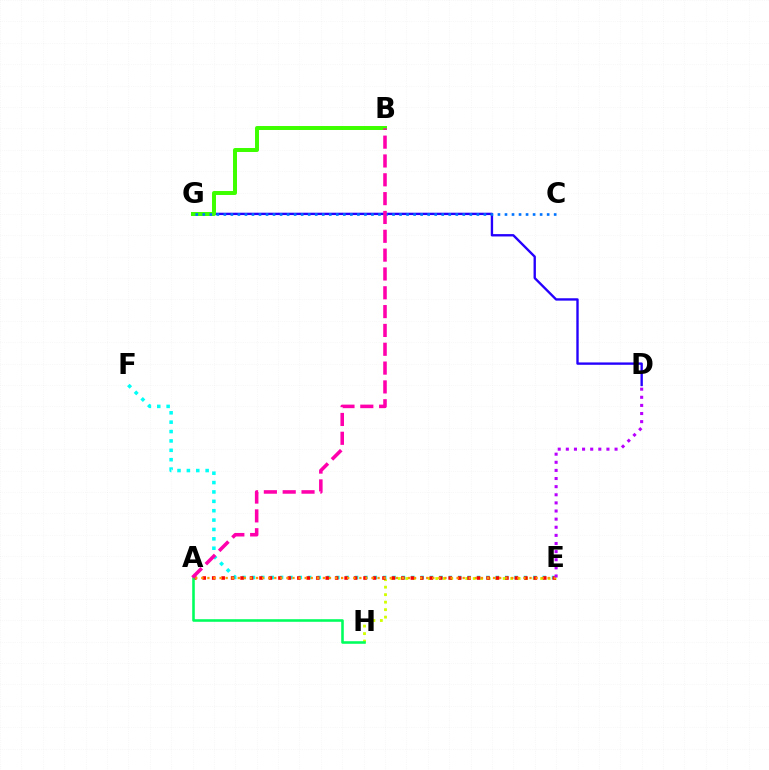{('E', 'H'): [{'color': '#d1ff00', 'line_style': 'dotted', 'thickness': 2.04}], ('D', 'G'): [{'color': '#2500ff', 'line_style': 'solid', 'thickness': 1.7}], ('B', 'G'): [{'color': '#3dff00', 'line_style': 'solid', 'thickness': 2.87}], ('E', 'F'): [{'color': '#00fff6', 'line_style': 'dotted', 'thickness': 2.55}], ('A', 'E'): [{'color': '#ff0000', 'line_style': 'dotted', 'thickness': 2.57}, {'color': '#ff9400', 'line_style': 'dotted', 'thickness': 1.65}], ('C', 'G'): [{'color': '#0074ff', 'line_style': 'dotted', 'thickness': 1.91}], ('A', 'H'): [{'color': '#00ff5c', 'line_style': 'solid', 'thickness': 1.86}], ('D', 'E'): [{'color': '#b900ff', 'line_style': 'dotted', 'thickness': 2.21}], ('A', 'B'): [{'color': '#ff00ac', 'line_style': 'dashed', 'thickness': 2.56}]}